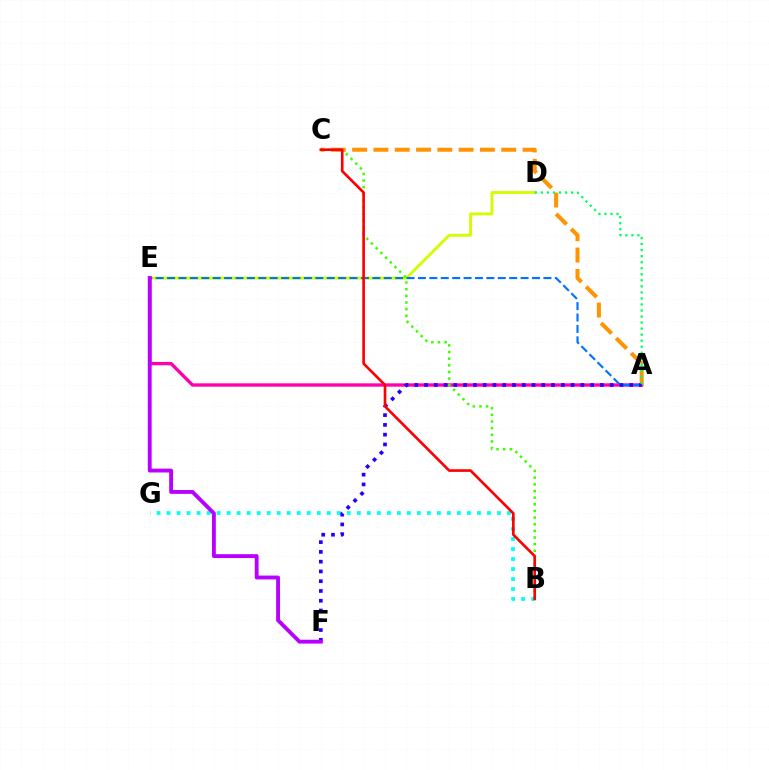{('D', 'E'): [{'color': '#d1ff00', 'line_style': 'solid', 'thickness': 2.06}], ('A', 'E'): [{'color': '#ff00ac', 'line_style': 'solid', 'thickness': 2.41}, {'color': '#0074ff', 'line_style': 'dashed', 'thickness': 1.55}], ('A', 'C'): [{'color': '#ff9400', 'line_style': 'dashed', 'thickness': 2.89}], ('B', 'C'): [{'color': '#3dff00', 'line_style': 'dotted', 'thickness': 1.81}, {'color': '#ff0000', 'line_style': 'solid', 'thickness': 1.91}], ('B', 'G'): [{'color': '#00fff6', 'line_style': 'dotted', 'thickness': 2.72}], ('A', 'F'): [{'color': '#2500ff', 'line_style': 'dotted', 'thickness': 2.65}], ('A', 'D'): [{'color': '#00ff5c', 'line_style': 'dotted', 'thickness': 1.64}], ('E', 'F'): [{'color': '#b900ff', 'line_style': 'solid', 'thickness': 2.78}]}